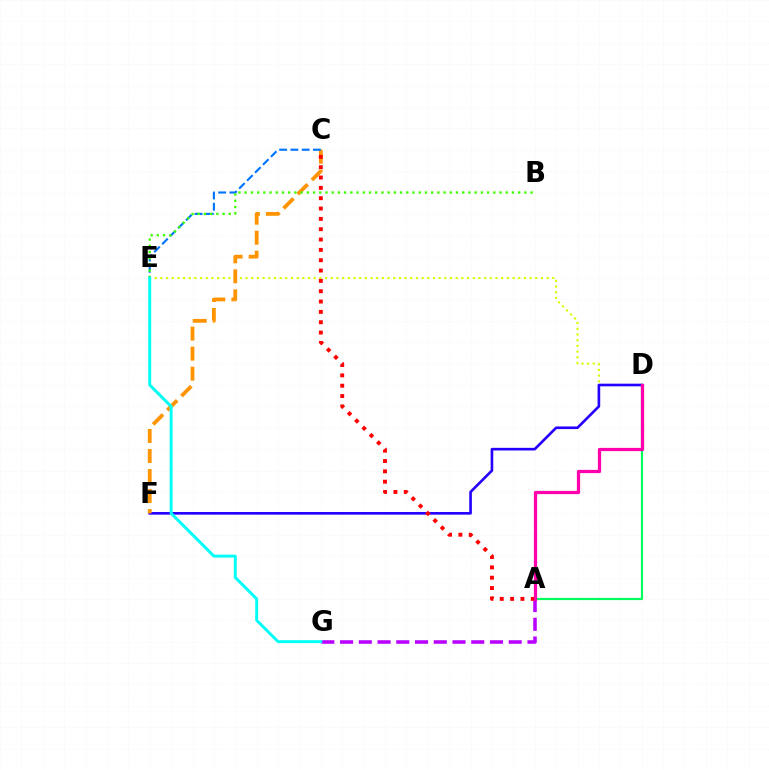{('D', 'E'): [{'color': '#d1ff00', 'line_style': 'dotted', 'thickness': 1.54}], ('A', 'G'): [{'color': '#b900ff', 'line_style': 'dashed', 'thickness': 2.55}], ('A', 'D'): [{'color': '#00ff5c', 'line_style': 'solid', 'thickness': 1.58}, {'color': '#ff00ac', 'line_style': 'solid', 'thickness': 2.34}], ('D', 'F'): [{'color': '#2500ff', 'line_style': 'solid', 'thickness': 1.91}], ('C', 'F'): [{'color': '#ff9400', 'line_style': 'dashed', 'thickness': 2.72}], ('A', 'C'): [{'color': '#ff0000', 'line_style': 'dotted', 'thickness': 2.81}], ('C', 'E'): [{'color': '#0074ff', 'line_style': 'dashed', 'thickness': 1.53}], ('B', 'E'): [{'color': '#3dff00', 'line_style': 'dotted', 'thickness': 1.69}], ('E', 'G'): [{'color': '#00fff6', 'line_style': 'solid', 'thickness': 2.11}]}